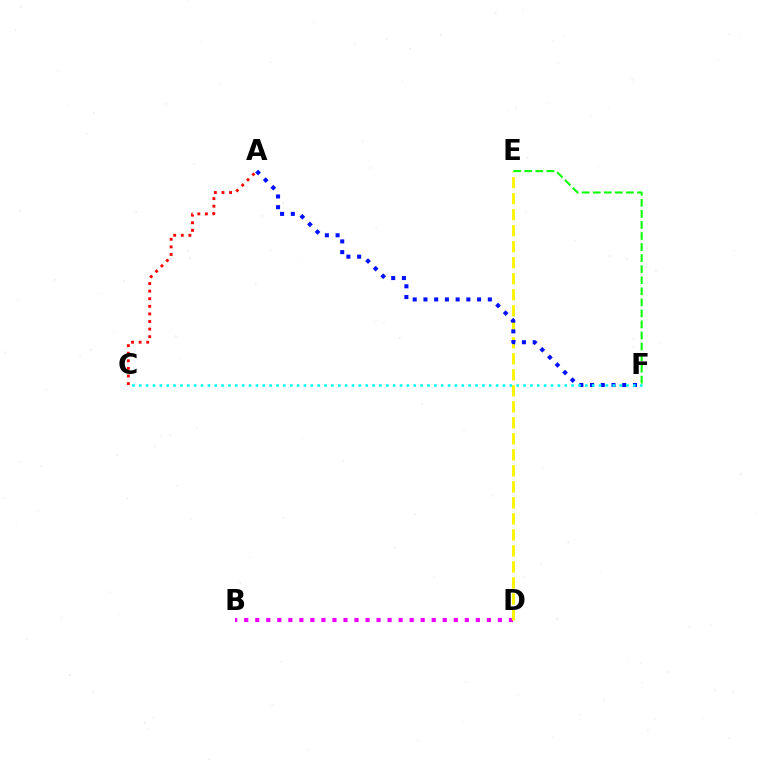{('B', 'D'): [{'color': '#ee00ff', 'line_style': 'dotted', 'thickness': 3.0}], ('D', 'E'): [{'color': '#fcf500', 'line_style': 'dashed', 'thickness': 2.17}], ('A', 'F'): [{'color': '#0010ff', 'line_style': 'dotted', 'thickness': 2.92}], ('A', 'C'): [{'color': '#ff0000', 'line_style': 'dotted', 'thickness': 2.06}], ('E', 'F'): [{'color': '#08ff00', 'line_style': 'dashed', 'thickness': 1.5}], ('C', 'F'): [{'color': '#00fff6', 'line_style': 'dotted', 'thickness': 1.86}]}